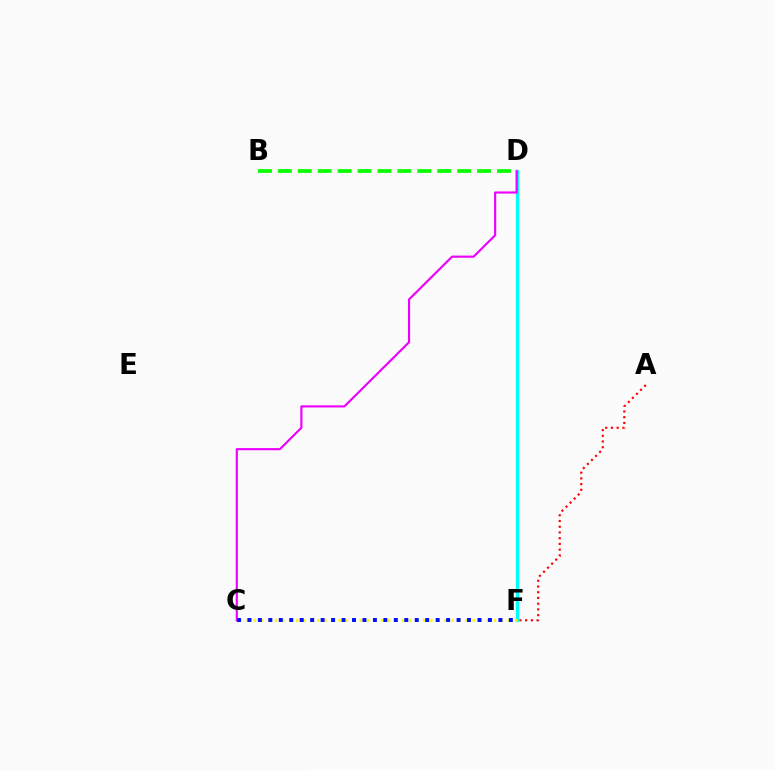{('A', 'F'): [{'color': '#ff0000', 'line_style': 'dotted', 'thickness': 1.56}], ('D', 'F'): [{'color': '#00fff6', 'line_style': 'solid', 'thickness': 2.43}], ('B', 'D'): [{'color': '#08ff00', 'line_style': 'dashed', 'thickness': 2.71}], ('C', 'D'): [{'color': '#ee00ff', 'line_style': 'solid', 'thickness': 1.55}], ('C', 'F'): [{'color': '#fcf500', 'line_style': 'dotted', 'thickness': 1.92}, {'color': '#0010ff', 'line_style': 'dotted', 'thickness': 2.84}]}